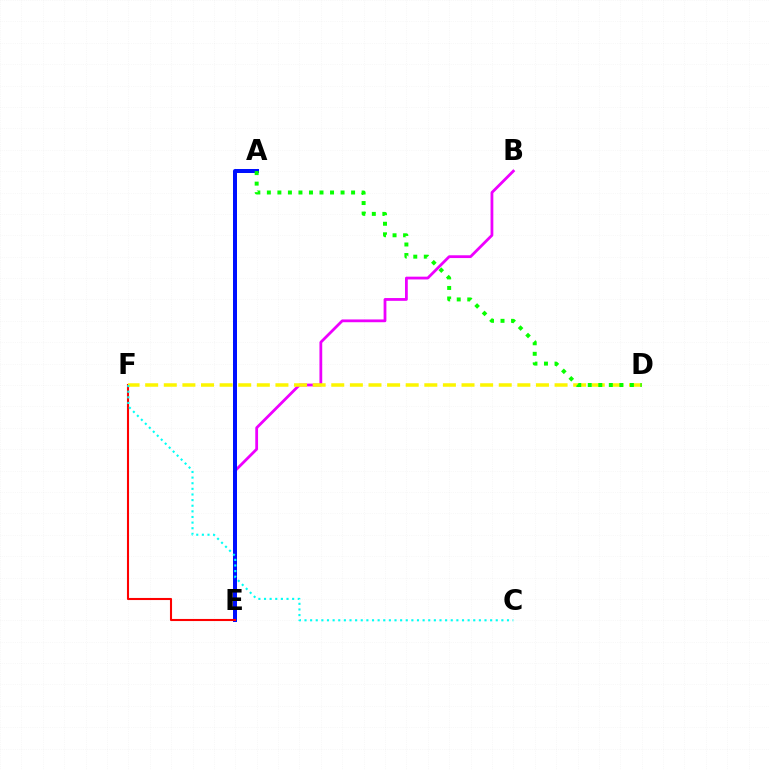{('B', 'E'): [{'color': '#ee00ff', 'line_style': 'solid', 'thickness': 2.01}], ('A', 'E'): [{'color': '#0010ff', 'line_style': 'solid', 'thickness': 2.87}], ('E', 'F'): [{'color': '#ff0000', 'line_style': 'solid', 'thickness': 1.51}], ('D', 'F'): [{'color': '#fcf500', 'line_style': 'dashed', 'thickness': 2.53}], ('A', 'D'): [{'color': '#08ff00', 'line_style': 'dotted', 'thickness': 2.86}], ('C', 'F'): [{'color': '#00fff6', 'line_style': 'dotted', 'thickness': 1.53}]}